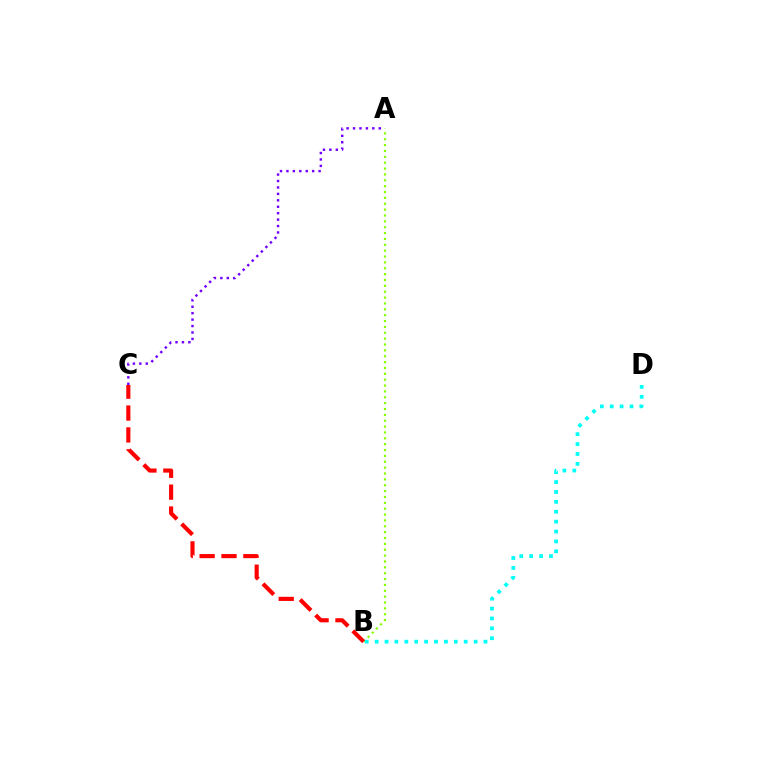{('A', 'B'): [{'color': '#84ff00', 'line_style': 'dotted', 'thickness': 1.59}], ('B', 'C'): [{'color': '#ff0000', 'line_style': 'dashed', 'thickness': 2.97}], ('A', 'C'): [{'color': '#7200ff', 'line_style': 'dotted', 'thickness': 1.75}], ('B', 'D'): [{'color': '#00fff6', 'line_style': 'dotted', 'thickness': 2.69}]}